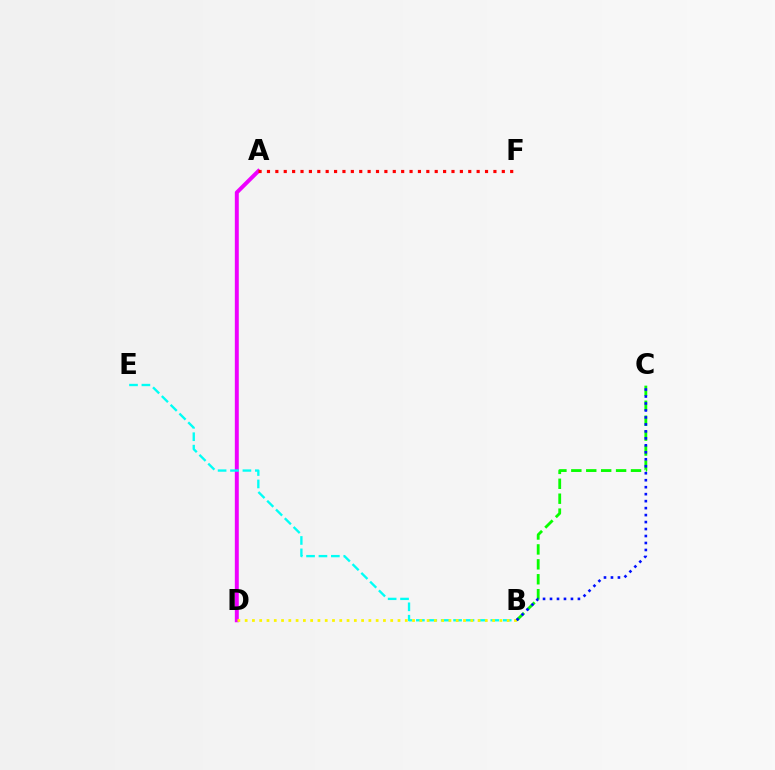{('B', 'C'): [{'color': '#08ff00', 'line_style': 'dashed', 'thickness': 2.03}, {'color': '#0010ff', 'line_style': 'dotted', 'thickness': 1.9}], ('A', 'D'): [{'color': '#ee00ff', 'line_style': 'solid', 'thickness': 2.85}], ('B', 'E'): [{'color': '#00fff6', 'line_style': 'dashed', 'thickness': 1.69}], ('A', 'F'): [{'color': '#ff0000', 'line_style': 'dotted', 'thickness': 2.28}], ('B', 'D'): [{'color': '#fcf500', 'line_style': 'dotted', 'thickness': 1.98}]}